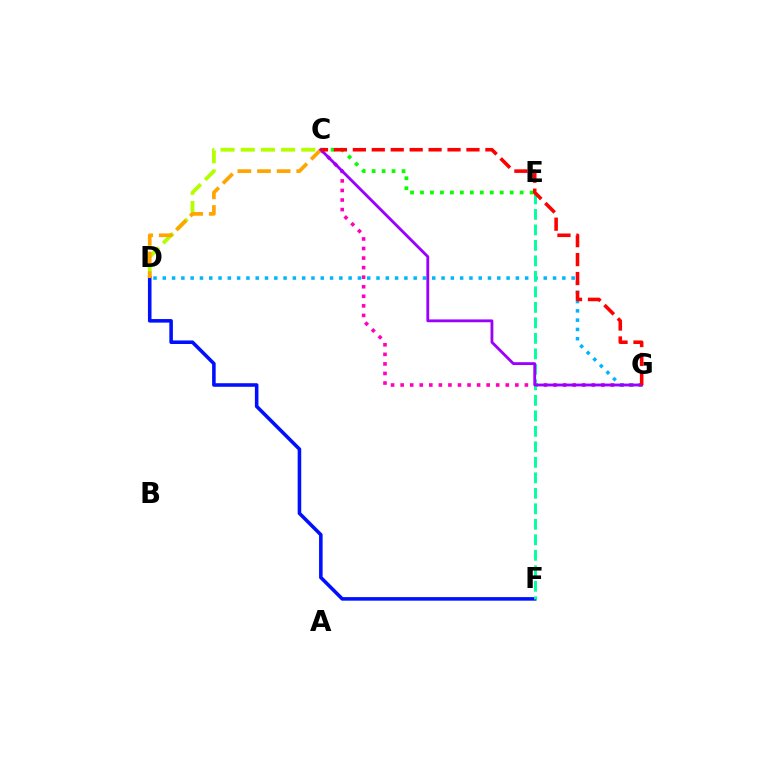{('C', 'G'): [{'color': '#ff00bd', 'line_style': 'dotted', 'thickness': 2.6}, {'color': '#9b00ff', 'line_style': 'solid', 'thickness': 2.03}, {'color': '#ff0000', 'line_style': 'dashed', 'thickness': 2.57}], ('D', 'G'): [{'color': '#00b5ff', 'line_style': 'dotted', 'thickness': 2.52}], ('C', 'D'): [{'color': '#b3ff00', 'line_style': 'dashed', 'thickness': 2.74}, {'color': '#ffa500', 'line_style': 'dashed', 'thickness': 2.67}], ('D', 'F'): [{'color': '#0010ff', 'line_style': 'solid', 'thickness': 2.56}], ('E', 'F'): [{'color': '#00ff9d', 'line_style': 'dashed', 'thickness': 2.1}], ('C', 'E'): [{'color': '#08ff00', 'line_style': 'dotted', 'thickness': 2.71}]}